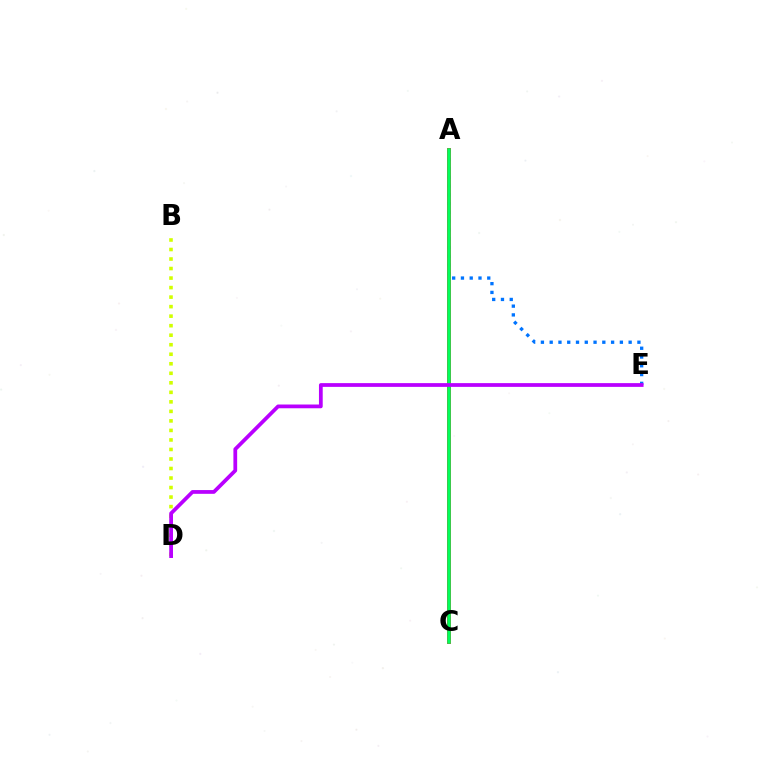{('A', 'E'): [{'color': '#0074ff', 'line_style': 'dotted', 'thickness': 2.38}], ('A', 'C'): [{'color': '#ff0000', 'line_style': 'solid', 'thickness': 2.73}, {'color': '#00ff5c', 'line_style': 'solid', 'thickness': 2.54}], ('B', 'D'): [{'color': '#d1ff00', 'line_style': 'dotted', 'thickness': 2.59}], ('D', 'E'): [{'color': '#b900ff', 'line_style': 'solid', 'thickness': 2.7}]}